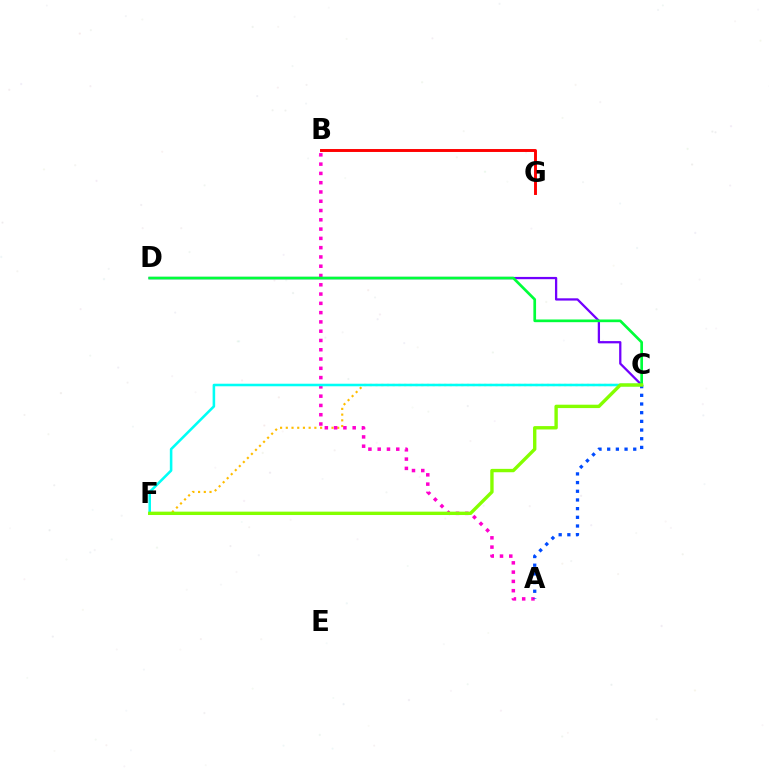{('C', 'F'): [{'color': '#ffbd00', 'line_style': 'dotted', 'thickness': 1.55}, {'color': '#00fff6', 'line_style': 'solid', 'thickness': 1.84}, {'color': '#84ff00', 'line_style': 'solid', 'thickness': 2.43}], ('A', 'B'): [{'color': '#ff00cf', 'line_style': 'dotted', 'thickness': 2.52}], ('C', 'D'): [{'color': '#7200ff', 'line_style': 'solid', 'thickness': 1.64}, {'color': '#00ff39', 'line_style': 'solid', 'thickness': 1.94}], ('B', 'G'): [{'color': '#ff0000', 'line_style': 'solid', 'thickness': 2.1}], ('A', 'C'): [{'color': '#004bff', 'line_style': 'dotted', 'thickness': 2.36}]}